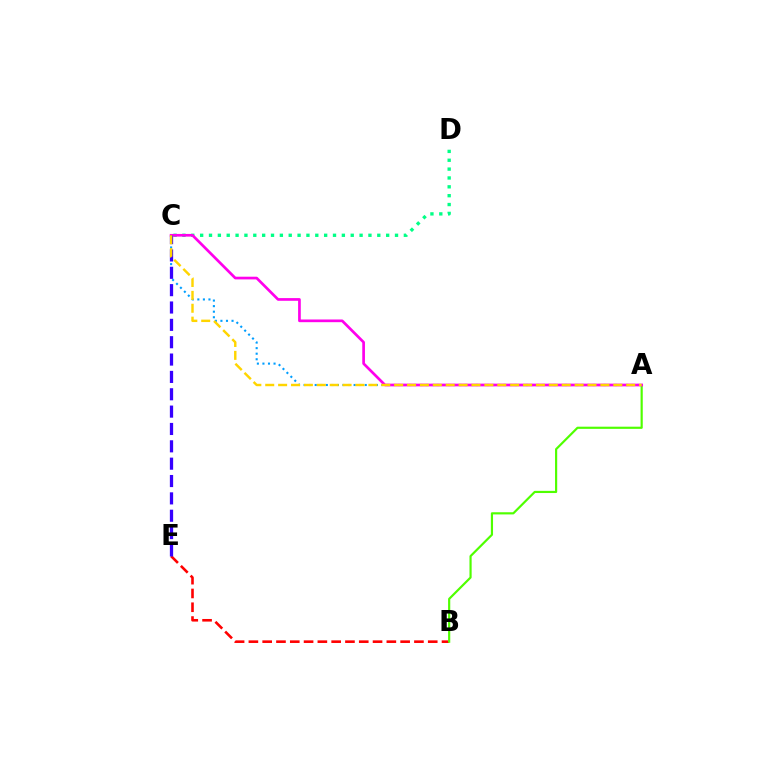{('B', 'E'): [{'color': '#ff0000', 'line_style': 'dashed', 'thickness': 1.87}], ('A', 'C'): [{'color': '#009eff', 'line_style': 'dotted', 'thickness': 1.51}, {'color': '#ff00ed', 'line_style': 'solid', 'thickness': 1.94}, {'color': '#ffd500', 'line_style': 'dashed', 'thickness': 1.75}], ('C', 'D'): [{'color': '#00ff86', 'line_style': 'dotted', 'thickness': 2.41}], ('A', 'B'): [{'color': '#4fff00', 'line_style': 'solid', 'thickness': 1.57}], ('C', 'E'): [{'color': '#3700ff', 'line_style': 'dashed', 'thickness': 2.36}]}